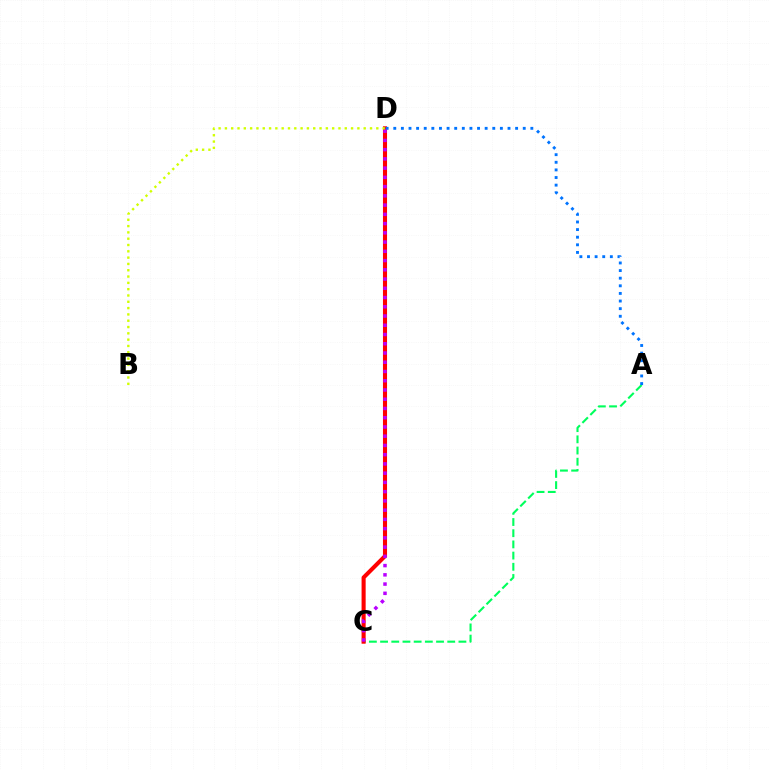{('A', 'C'): [{'color': '#00ff5c', 'line_style': 'dashed', 'thickness': 1.52}], ('C', 'D'): [{'color': '#ff0000', 'line_style': 'solid', 'thickness': 2.94}, {'color': '#b900ff', 'line_style': 'dotted', 'thickness': 2.51}], ('A', 'D'): [{'color': '#0074ff', 'line_style': 'dotted', 'thickness': 2.07}], ('B', 'D'): [{'color': '#d1ff00', 'line_style': 'dotted', 'thickness': 1.71}]}